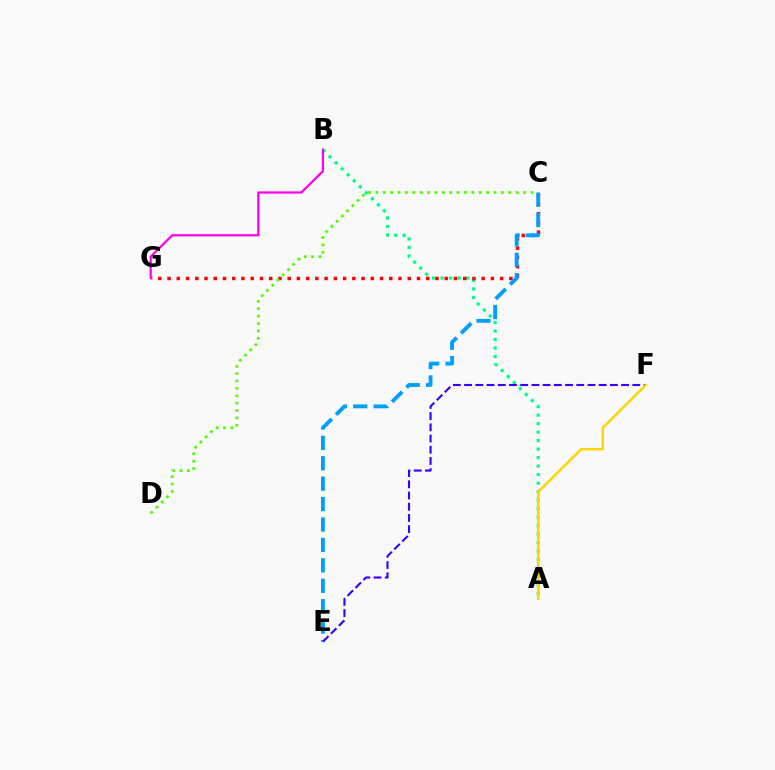{('A', 'B'): [{'color': '#00ff86', 'line_style': 'dotted', 'thickness': 2.31}], ('C', 'G'): [{'color': '#ff0000', 'line_style': 'dotted', 'thickness': 2.51}], ('B', 'G'): [{'color': '#ff00ed', 'line_style': 'solid', 'thickness': 1.62}], ('C', 'E'): [{'color': '#009eff', 'line_style': 'dashed', 'thickness': 2.77}], ('E', 'F'): [{'color': '#3700ff', 'line_style': 'dashed', 'thickness': 1.52}], ('C', 'D'): [{'color': '#4fff00', 'line_style': 'dotted', 'thickness': 2.01}], ('A', 'F'): [{'color': '#ffd500', 'line_style': 'solid', 'thickness': 1.8}]}